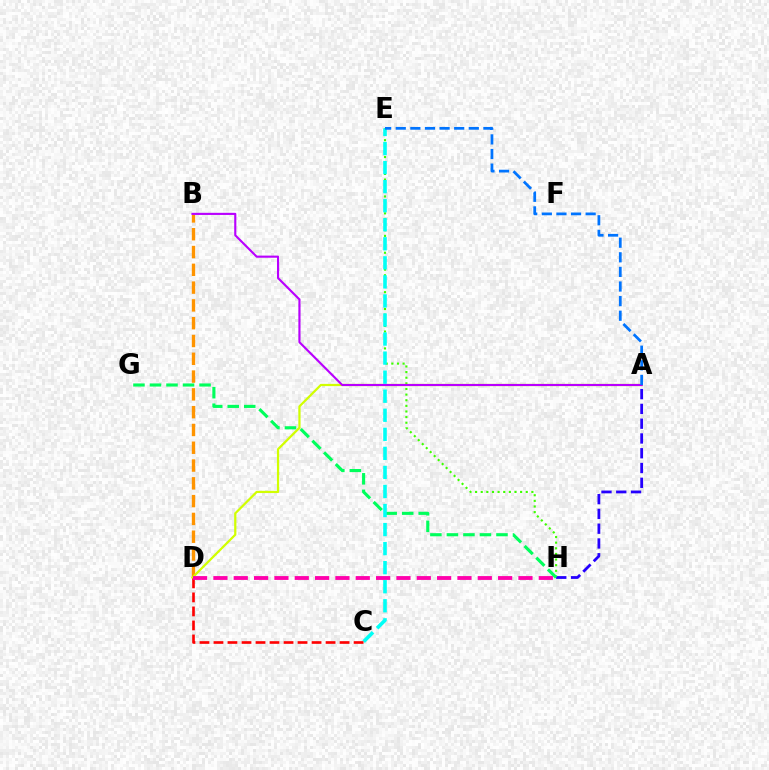{('B', 'D'): [{'color': '#ff9400', 'line_style': 'dashed', 'thickness': 2.42}], ('E', 'H'): [{'color': '#3dff00', 'line_style': 'dotted', 'thickness': 1.53}], ('A', 'H'): [{'color': '#2500ff', 'line_style': 'dashed', 'thickness': 2.01}], ('G', 'H'): [{'color': '#00ff5c', 'line_style': 'dashed', 'thickness': 2.24}], ('A', 'D'): [{'color': '#d1ff00', 'line_style': 'solid', 'thickness': 1.6}], ('C', 'E'): [{'color': '#00fff6', 'line_style': 'dashed', 'thickness': 2.59}], ('A', 'B'): [{'color': '#b900ff', 'line_style': 'solid', 'thickness': 1.53}], ('A', 'E'): [{'color': '#0074ff', 'line_style': 'dashed', 'thickness': 1.98}], ('C', 'D'): [{'color': '#ff0000', 'line_style': 'dashed', 'thickness': 1.9}], ('D', 'H'): [{'color': '#ff00ac', 'line_style': 'dashed', 'thickness': 2.76}]}